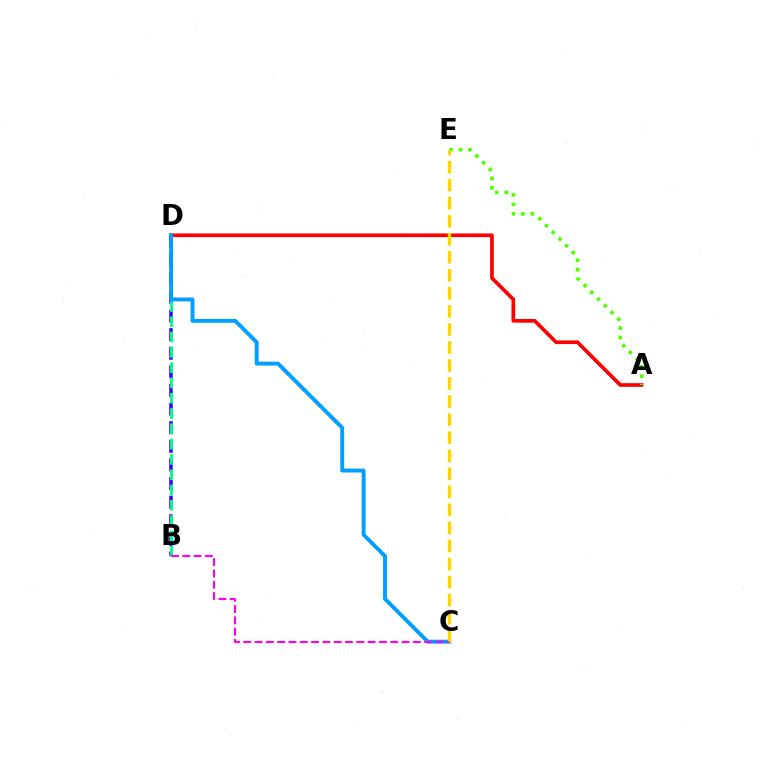{('A', 'D'): [{'color': '#ff0000', 'line_style': 'solid', 'thickness': 2.64}], ('A', 'E'): [{'color': '#4fff00', 'line_style': 'dotted', 'thickness': 2.58}], ('B', 'D'): [{'color': '#3700ff', 'line_style': 'dashed', 'thickness': 2.53}, {'color': '#00ff86', 'line_style': 'dashed', 'thickness': 2.08}], ('C', 'D'): [{'color': '#009eff', 'line_style': 'solid', 'thickness': 2.8}], ('C', 'E'): [{'color': '#ffd500', 'line_style': 'dashed', 'thickness': 2.45}], ('B', 'C'): [{'color': '#ff00ed', 'line_style': 'dashed', 'thickness': 1.54}]}